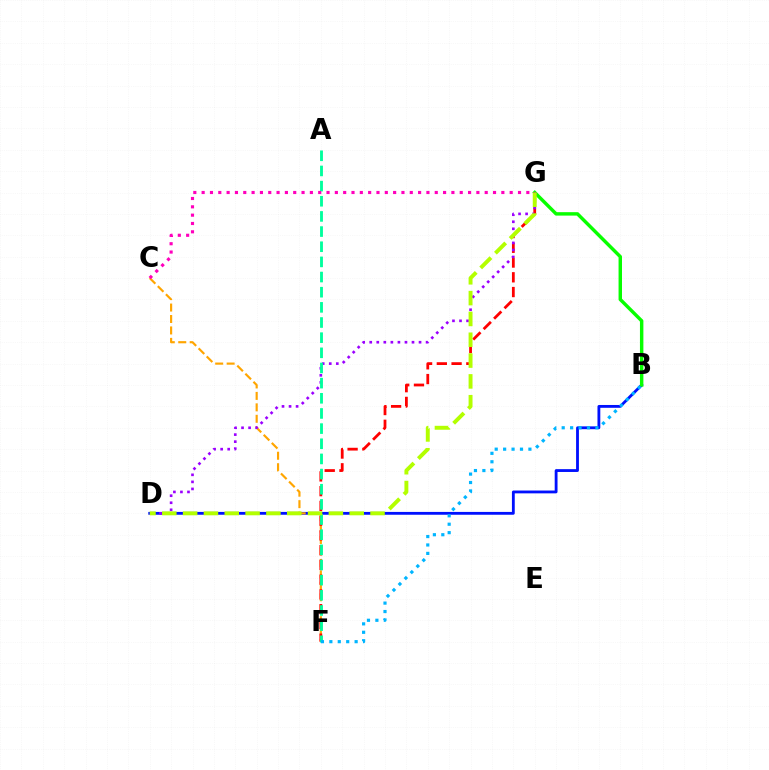{('B', 'D'): [{'color': '#0010ff', 'line_style': 'solid', 'thickness': 2.03}], ('B', 'G'): [{'color': '#08ff00', 'line_style': 'solid', 'thickness': 2.47}], ('C', 'F'): [{'color': '#ffa500', 'line_style': 'dashed', 'thickness': 1.56}], ('F', 'G'): [{'color': '#ff0000', 'line_style': 'dashed', 'thickness': 2.0}], ('D', 'G'): [{'color': '#9b00ff', 'line_style': 'dotted', 'thickness': 1.91}, {'color': '#b3ff00', 'line_style': 'dashed', 'thickness': 2.83}], ('A', 'F'): [{'color': '#00ff9d', 'line_style': 'dashed', 'thickness': 2.06}], ('B', 'F'): [{'color': '#00b5ff', 'line_style': 'dotted', 'thickness': 2.29}], ('C', 'G'): [{'color': '#ff00bd', 'line_style': 'dotted', 'thickness': 2.26}]}